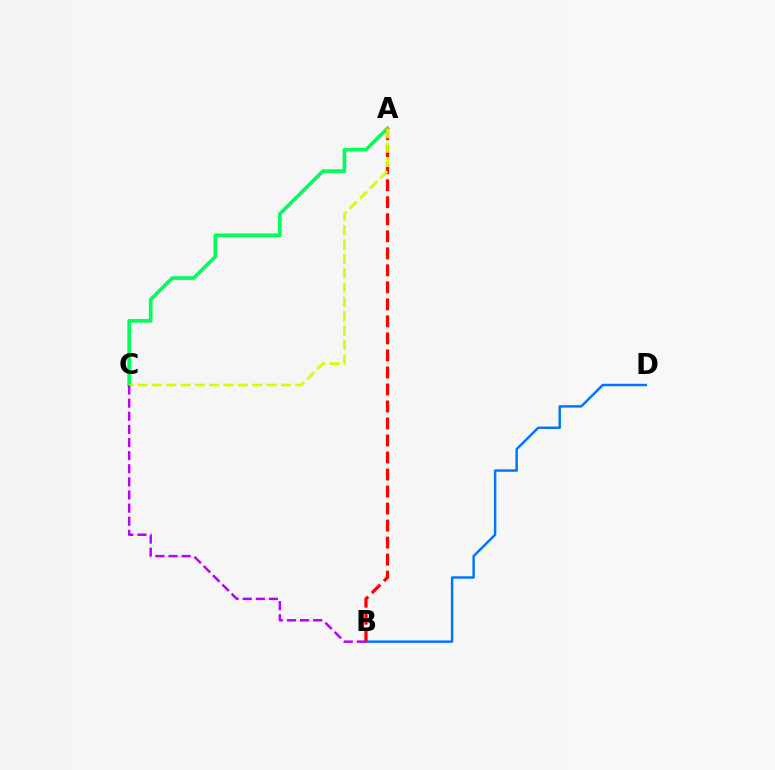{('B', 'D'): [{'color': '#0074ff', 'line_style': 'solid', 'thickness': 1.76}], ('A', 'C'): [{'color': '#00ff5c', 'line_style': 'solid', 'thickness': 2.63}, {'color': '#d1ff00', 'line_style': 'dashed', 'thickness': 1.95}], ('A', 'B'): [{'color': '#ff0000', 'line_style': 'dashed', 'thickness': 2.31}], ('B', 'C'): [{'color': '#b900ff', 'line_style': 'dashed', 'thickness': 1.78}]}